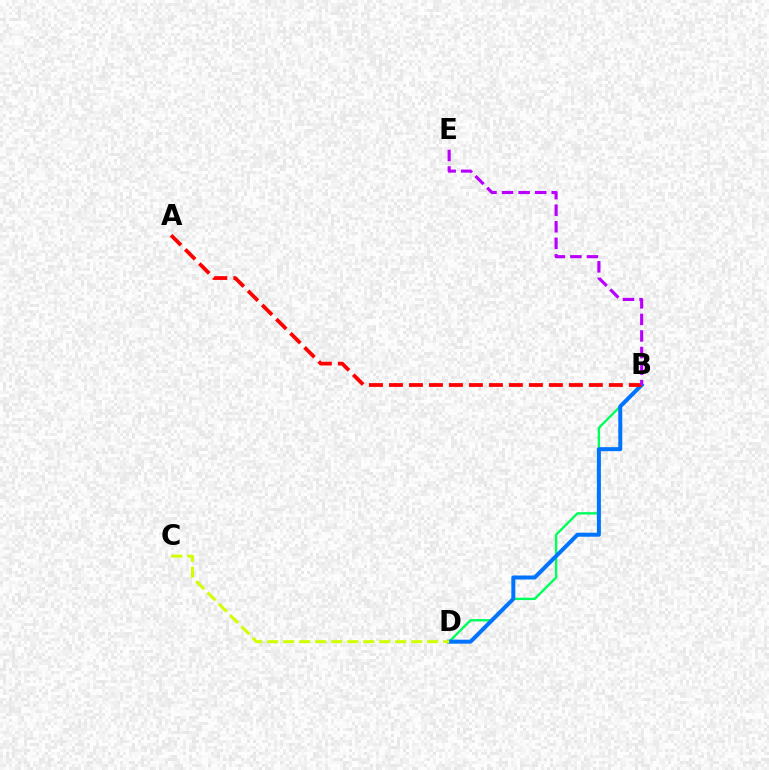{('B', 'D'): [{'color': '#00ff5c', 'line_style': 'solid', 'thickness': 1.71}, {'color': '#0074ff', 'line_style': 'solid', 'thickness': 2.88}], ('A', 'B'): [{'color': '#ff0000', 'line_style': 'dashed', 'thickness': 2.72}], ('C', 'D'): [{'color': '#d1ff00', 'line_style': 'dashed', 'thickness': 2.17}], ('B', 'E'): [{'color': '#b900ff', 'line_style': 'dashed', 'thickness': 2.25}]}